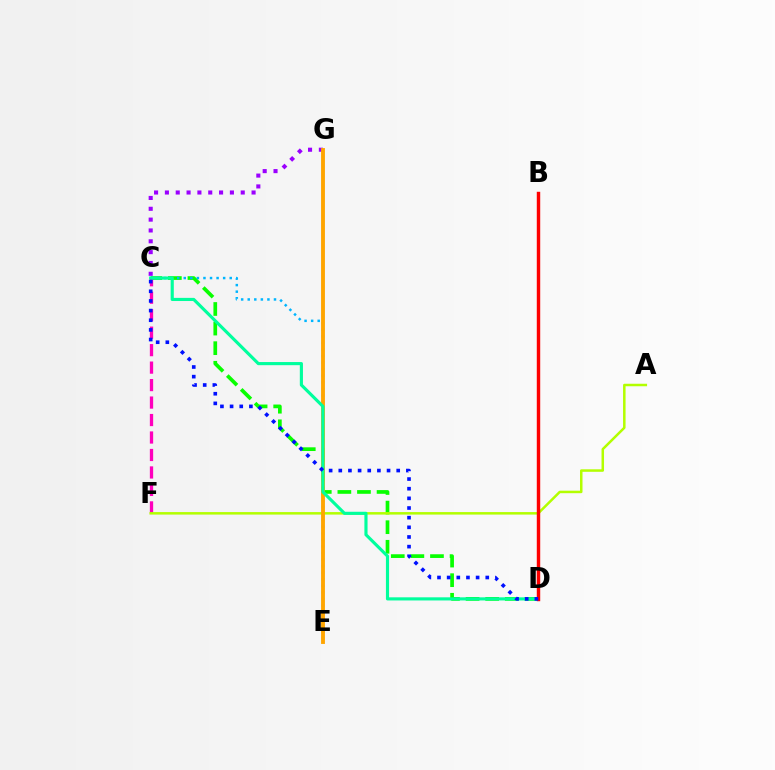{('C', 'D'): [{'color': '#08ff00', 'line_style': 'dashed', 'thickness': 2.66}, {'color': '#00ff9d', 'line_style': 'solid', 'thickness': 2.26}, {'color': '#0010ff', 'line_style': 'dotted', 'thickness': 2.62}], ('C', 'F'): [{'color': '#ff00bd', 'line_style': 'dashed', 'thickness': 2.37}], ('A', 'F'): [{'color': '#b3ff00', 'line_style': 'solid', 'thickness': 1.8}], ('C', 'E'): [{'color': '#00b5ff', 'line_style': 'dotted', 'thickness': 1.78}], ('C', 'G'): [{'color': '#9b00ff', 'line_style': 'dotted', 'thickness': 2.94}], ('E', 'G'): [{'color': '#ffa500', 'line_style': 'solid', 'thickness': 2.79}], ('B', 'D'): [{'color': '#ff0000', 'line_style': 'solid', 'thickness': 2.47}]}